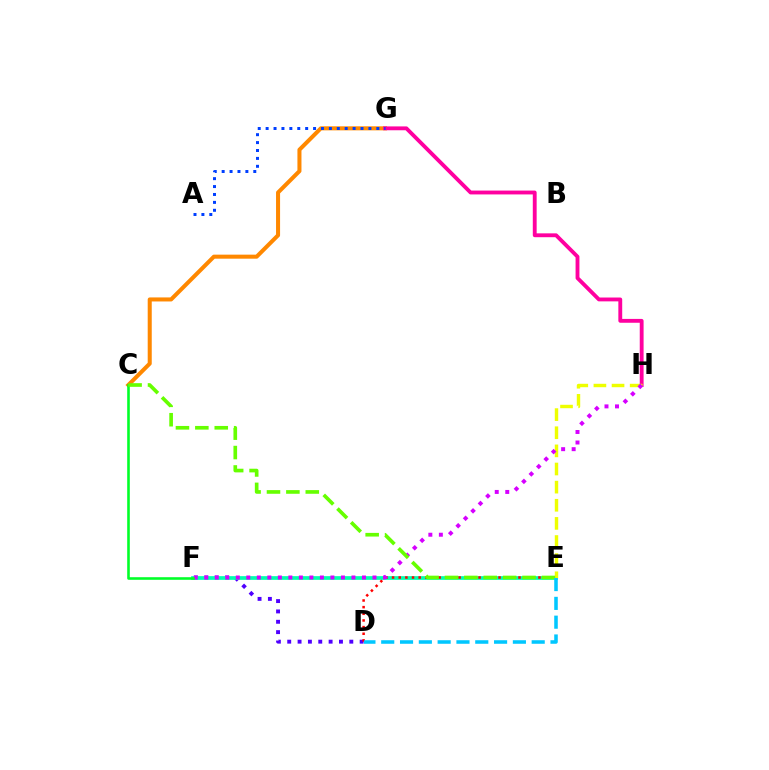{('C', 'G'): [{'color': '#ff8800', 'line_style': 'solid', 'thickness': 2.91}], ('G', 'H'): [{'color': '#ff00a0', 'line_style': 'solid', 'thickness': 2.77}], ('D', 'F'): [{'color': '#4f00ff', 'line_style': 'dotted', 'thickness': 2.81}], ('A', 'G'): [{'color': '#003fff', 'line_style': 'dotted', 'thickness': 2.15}], ('E', 'F'): [{'color': '#00ffaf', 'line_style': 'solid', 'thickness': 2.67}], ('D', 'E'): [{'color': '#ff0000', 'line_style': 'dotted', 'thickness': 1.81}, {'color': '#00c7ff', 'line_style': 'dashed', 'thickness': 2.56}], ('E', 'H'): [{'color': '#eeff00', 'line_style': 'dashed', 'thickness': 2.46}], ('F', 'H'): [{'color': '#d600ff', 'line_style': 'dotted', 'thickness': 2.86}], ('C', 'F'): [{'color': '#00ff27', 'line_style': 'solid', 'thickness': 1.87}], ('C', 'E'): [{'color': '#66ff00', 'line_style': 'dashed', 'thickness': 2.64}]}